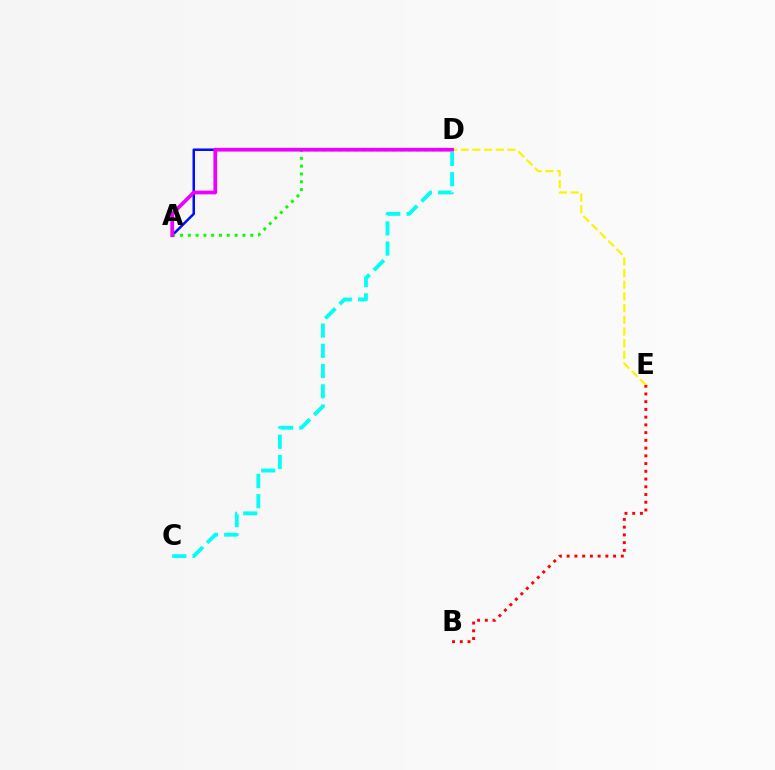{('A', 'D'): [{'color': '#0010ff', 'line_style': 'solid', 'thickness': 1.82}, {'color': '#08ff00', 'line_style': 'dotted', 'thickness': 2.12}, {'color': '#ee00ff', 'line_style': 'solid', 'thickness': 2.68}], ('D', 'E'): [{'color': '#fcf500', 'line_style': 'dashed', 'thickness': 1.59}], ('B', 'E'): [{'color': '#ff0000', 'line_style': 'dotted', 'thickness': 2.1}], ('C', 'D'): [{'color': '#00fff6', 'line_style': 'dashed', 'thickness': 2.75}]}